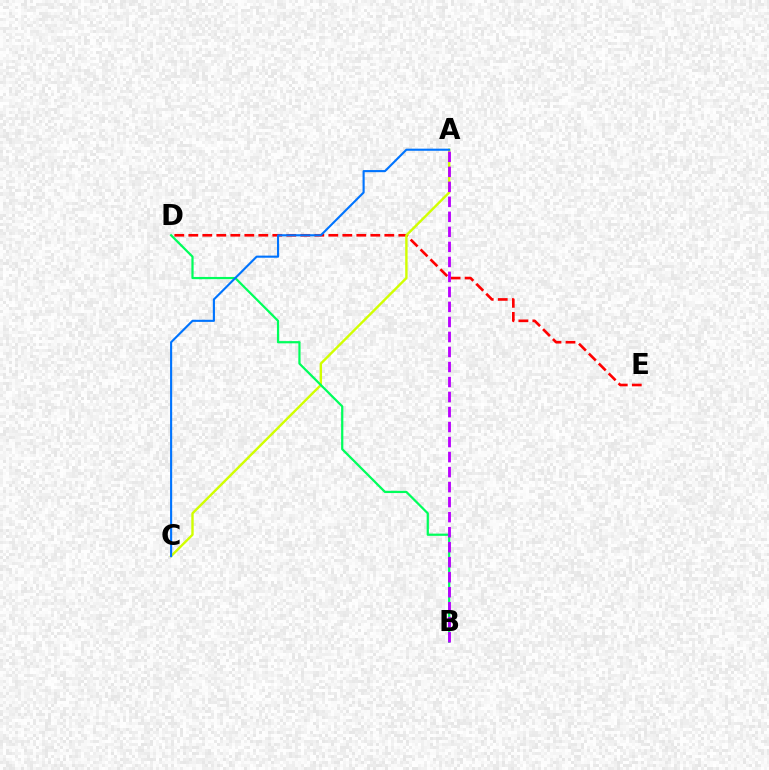{('D', 'E'): [{'color': '#ff0000', 'line_style': 'dashed', 'thickness': 1.9}], ('A', 'C'): [{'color': '#d1ff00', 'line_style': 'solid', 'thickness': 1.72}, {'color': '#0074ff', 'line_style': 'solid', 'thickness': 1.53}], ('B', 'D'): [{'color': '#00ff5c', 'line_style': 'solid', 'thickness': 1.6}], ('A', 'B'): [{'color': '#b900ff', 'line_style': 'dashed', 'thickness': 2.04}]}